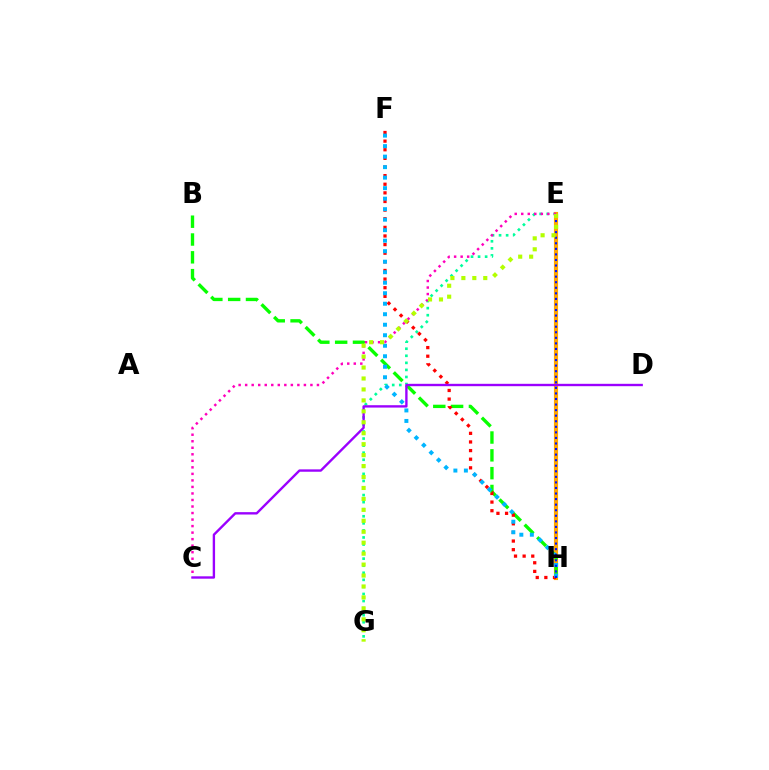{('E', 'G'): [{'color': '#00ff9d', 'line_style': 'dotted', 'thickness': 1.92}, {'color': '#b3ff00', 'line_style': 'dotted', 'thickness': 2.97}], ('E', 'H'): [{'color': '#ffa500', 'line_style': 'solid', 'thickness': 2.98}, {'color': '#0010ff', 'line_style': 'dotted', 'thickness': 1.51}], ('B', 'H'): [{'color': '#08ff00', 'line_style': 'dashed', 'thickness': 2.42}], ('F', 'H'): [{'color': '#ff0000', 'line_style': 'dotted', 'thickness': 2.34}, {'color': '#00b5ff', 'line_style': 'dotted', 'thickness': 2.85}], ('C', 'E'): [{'color': '#ff00bd', 'line_style': 'dotted', 'thickness': 1.77}], ('C', 'D'): [{'color': '#9b00ff', 'line_style': 'solid', 'thickness': 1.71}]}